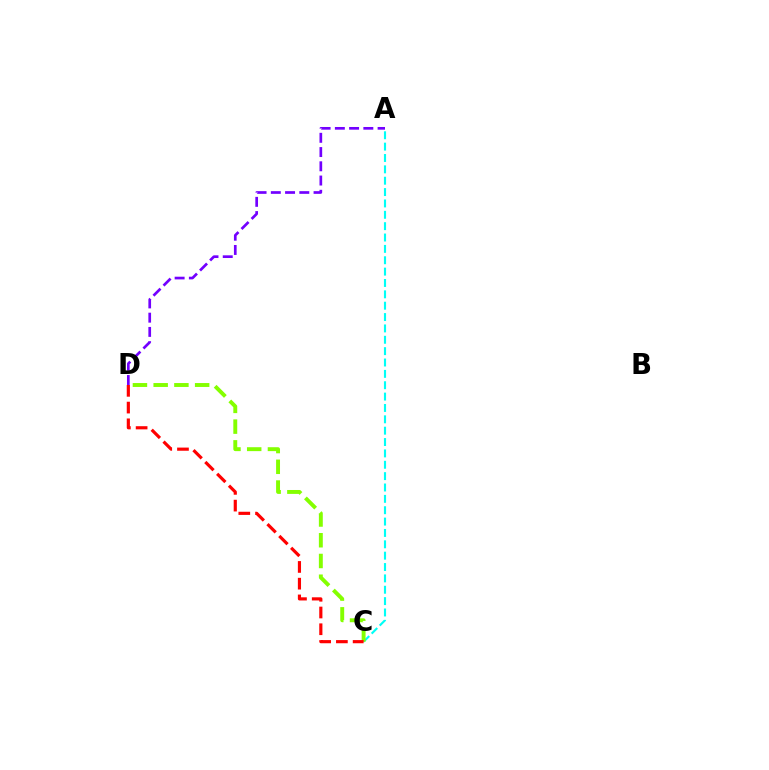{('A', 'C'): [{'color': '#00fff6', 'line_style': 'dashed', 'thickness': 1.54}], ('A', 'D'): [{'color': '#7200ff', 'line_style': 'dashed', 'thickness': 1.94}], ('C', 'D'): [{'color': '#84ff00', 'line_style': 'dashed', 'thickness': 2.82}, {'color': '#ff0000', 'line_style': 'dashed', 'thickness': 2.27}]}